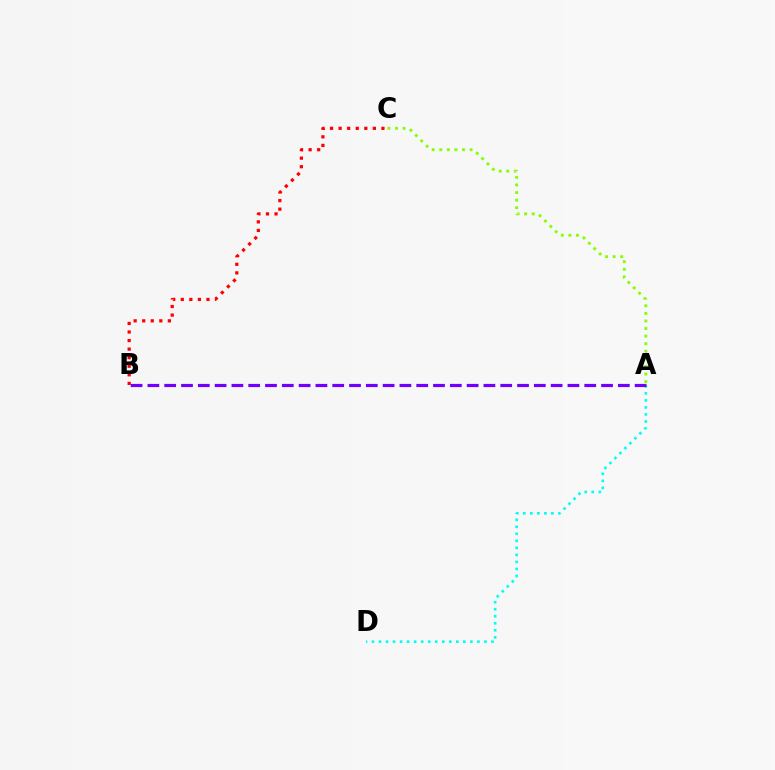{('B', 'C'): [{'color': '#ff0000', 'line_style': 'dotted', 'thickness': 2.33}], ('A', 'C'): [{'color': '#84ff00', 'line_style': 'dotted', 'thickness': 2.06}], ('A', 'D'): [{'color': '#00fff6', 'line_style': 'dotted', 'thickness': 1.91}], ('A', 'B'): [{'color': '#7200ff', 'line_style': 'dashed', 'thickness': 2.28}]}